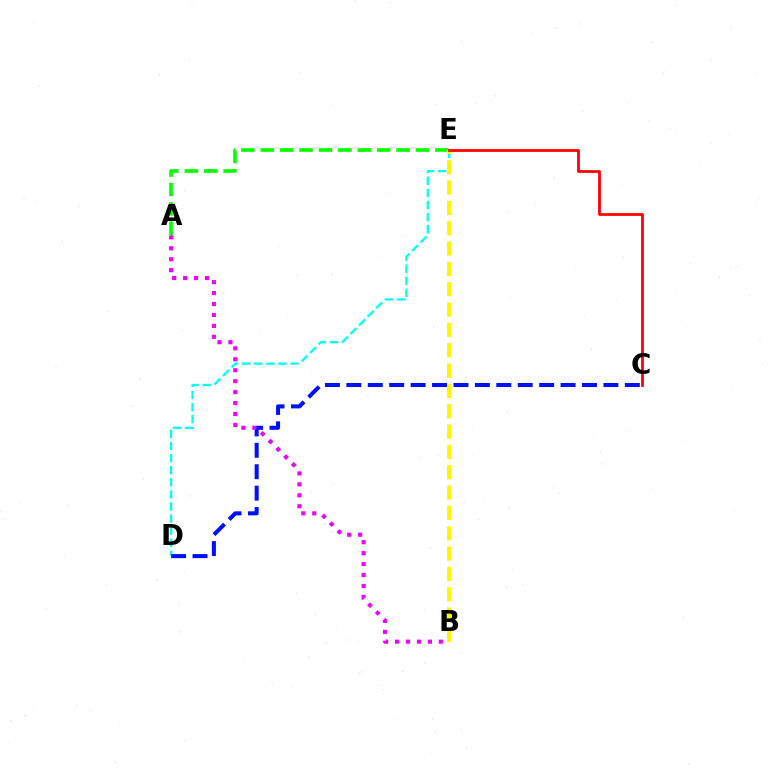{('A', 'E'): [{'color': '#08ff00', 'line_style': 'dashed', 'thickness': 2.63}], ('D', 'E'): [{'color': '#00fff6', 'line_style': 'dashed', 'thickness': 1.64}], ('C', 'D'): [{'color': '#0010ff', 'line_style': 'dashed', 'thickness': 2.91}], ('B', 'E'): [{'color': '#fcf500', 'line_style': 'dashed', 'thickness': 2.76}], ('A', 'B'): [{'color': '#ee00ff', 'line_style': 'dotted', 'thickness': 2.97}], ('C', 'E'): [{'color': '#ff0000', 'line_style': 'solid', 'thickness': 1.99}]}